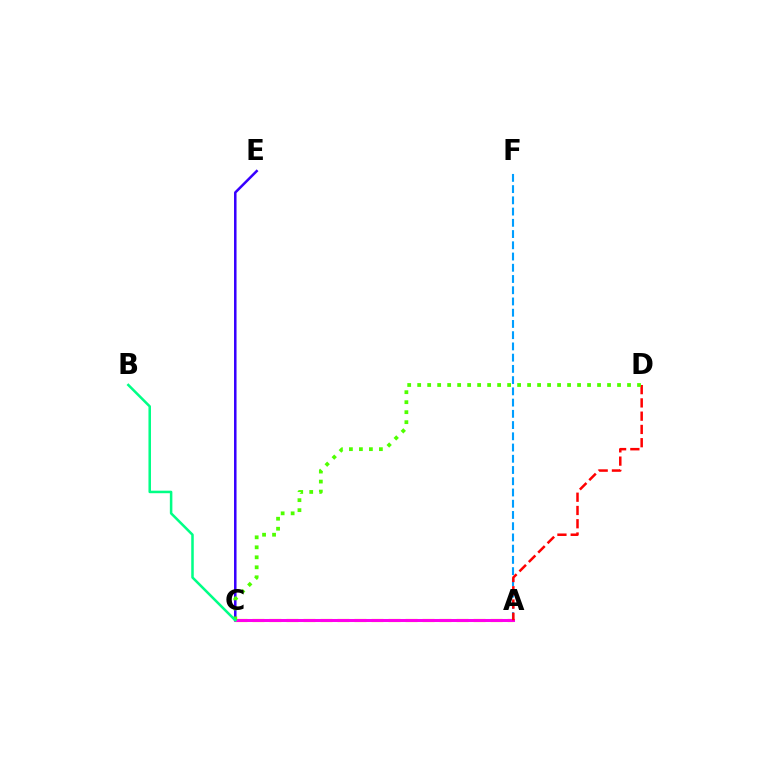{('A', 'F'): [{'color': '#009eff', 'line_style': 'dashed', 'thickness': 1.53}], ('C', 'E'): [{'color': '#3700ff', 'line_style': 'solid', 'thickness': 1.81}], ('A', 'C'): [{'color': '#ffd500', 'line_style': 'dashed', 'thickness': 2.31}, {'color': '#ff00ed', 'line_style': 'solid', 'thickness': 2.18}], ('A', 'D'): [{'color': '#ff0000', 'line_style': 'dashed', 'thickness': 1.8}], ('C', 'D'): [{'color': '#4fff00', 'line_style': 'dotted', 'thickness': 2.71}], ('B', 'C'): [{'color': '#00ff86', 'line_style': 'solid', 'thickness': 1.82}]}